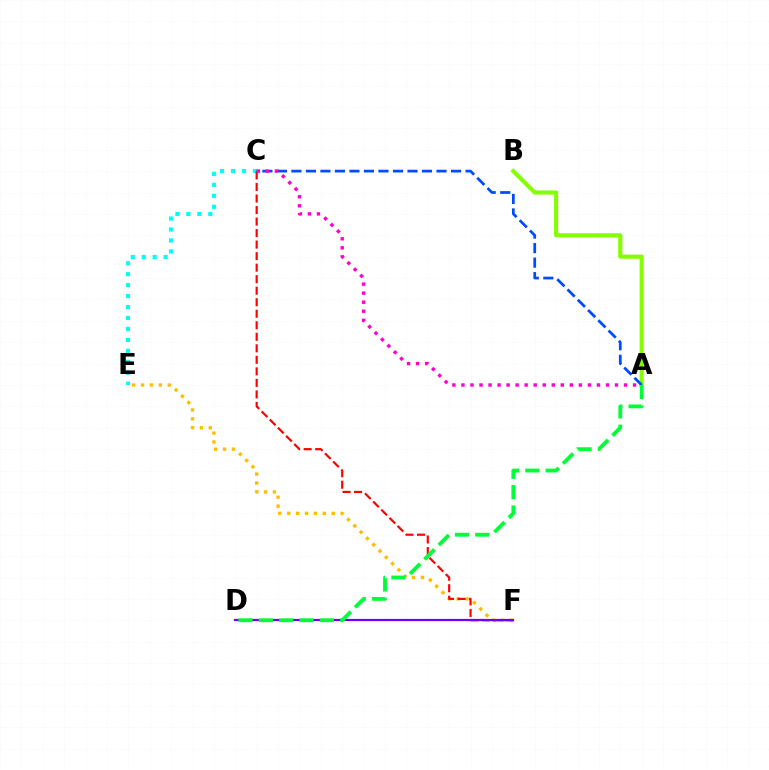{('A', 'B'): [{'color': '#84ff00', 'line_style': 'solid', 'thickness': 2.98}], ('C', 'E'): [{'color': '#00fff6', 'line_style': 'dotted', 'thickness': 2.98}], ('E', 'F'): [{'color': '#ffbd00', 'line_style': 'dotted', 'thickness': 2.42}], ('C', 'F'): [{'color': '#ff0000', 'line_style': 'dashed', 'thickness': 1.57}], ('A', 'C'): [{'color': '#004bff', 'line_style': 'dashed', 'thickness': 1.97}, {'color': '#ff00cf', 'line_style': 'dotted', 'thickness': 2.45}], ('D', 'F'): [{'color': '#7200ff', 'line_style': 'solid', 'thickness': 1.6}], ('A', 'D'): [{'color': '#00ff39', 'line_style': 'dashed', 'thickness': 2.76}]}